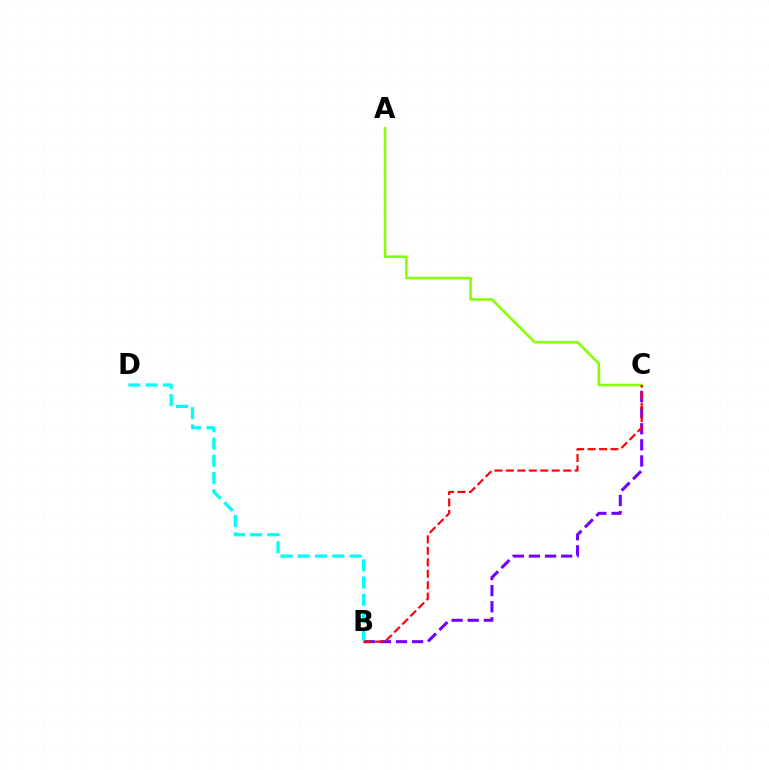{('B', 'C'): [{'color': '#7200ff', 'line_style': 'dashed', 'thickness': 2.19}, {'color': '#ff0000', 'line_style': 'dashed', 'thickness': 1.56}], ('A', 'C'): [{'color': '#84ff00', 'line_style': 'solid', 'thickness': 1.83}], ('B', 'D'): [{'color': '#00fff6', 'line_style': 'dashed', 'thickness': 2.34}]}